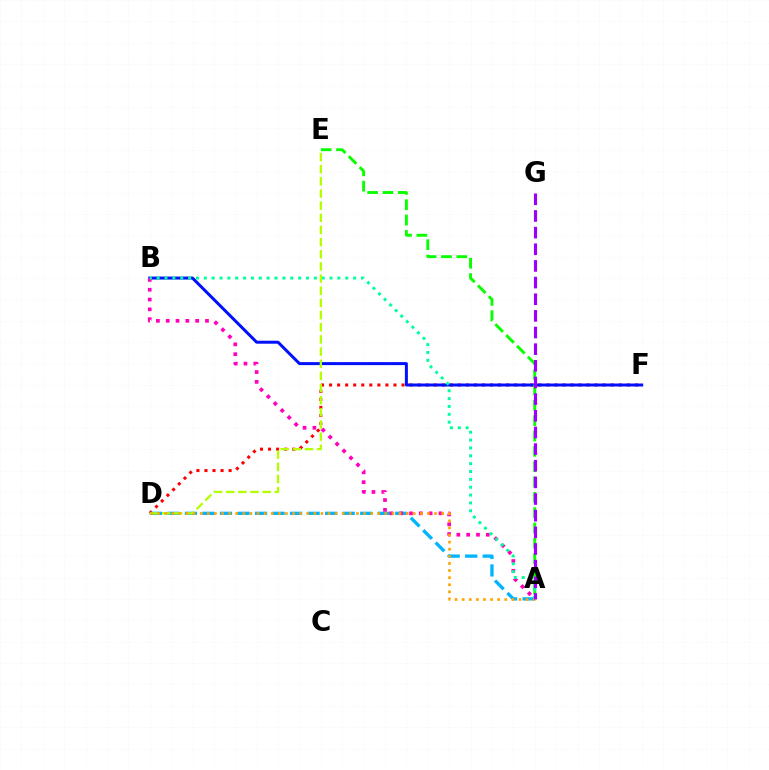{('D', 'F'): [{'color': '#ff0000', 'line_style': 'dotted', 'thickness': 2.19}], ('A', 'D'): [{'color': '#00b5ff', 'line_style': 'dashed', 'thickness': 2.38}, {'color': '#ffa500', 'line_style': 'dotted', 'thickness': 1.93}], ('B', 'F'): [{'color': '#0010ff', 'line_style': 'solid', 'thickness': 2.15}], ('A', 'B'): [{'color': '#ff00bd', 'line_style': 'dotted', 'thickness': 2.67}, {'color': '#00ff9d', 'line_style': 'dotted', 'thickness': 2.13}], ('A', 'E'): [{'color': '#08ff00', 'line_style': 'dashed', 'thickness': 2.08}], ('D', 'E'): [{'color': '#b3ff00', 'line_style': 'dashed', 'thickness': 1.65}], ('A', 'G'): [{'color': '#9b00ff', 'line_style': 'dashed', 'thickness': 2.26}]}